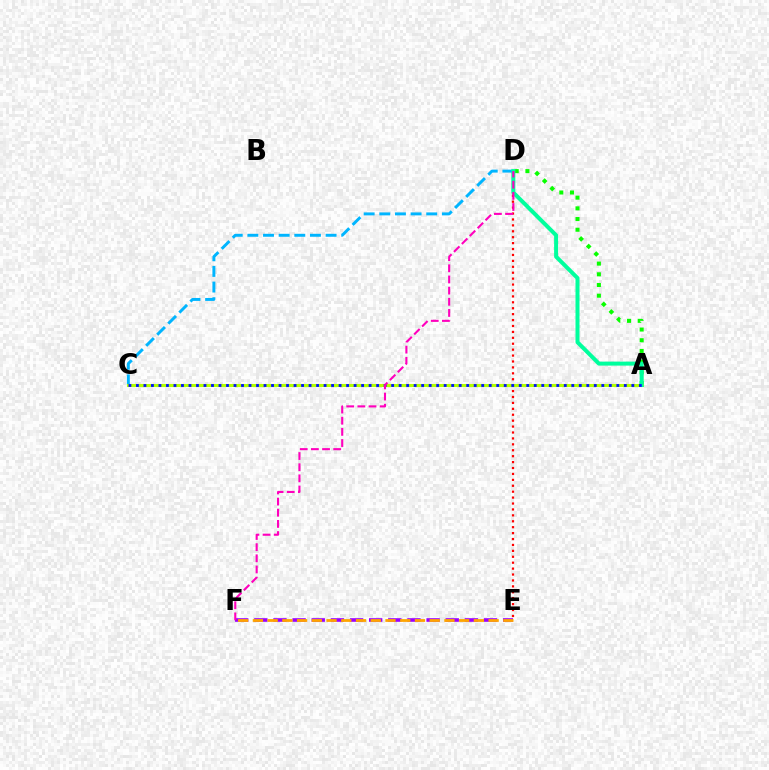{('D', 'E'): [{'color': '#ff0000', 'line_style': 'dotted', 'thickness': 1.61}], ('C', 'D'): [{'color': '#00b5ff', 'line_style': 'dashed', 'thickness': 2.13}], ('A', 'D'): [{'color': '#08ff00', 'line_style': 'dotted', 'thickness': 2.9}, {'color': '#00ff9d', 'line_style': 'solid', 'thickness': 2.88}], ('E', 'F'): [{'color': '#9b00ff', 'line_style': 'dashed', 'thickness': 2.6}, {'color': '#ffa500', 'line_style': 'dashed', 'thickness': 2.0}], ('A', 'C'): [{'color': '#b3ff00', 'line_style': 'solid', 'thickness': 2.21}, {'color': '#0010ff', 'line_style': 'dotted', 'thickness': 2.04}], ('D', 'F'): [{'color': '#ff00bd', 'line_style': 'dashed', 'thickness': 1.52}]}